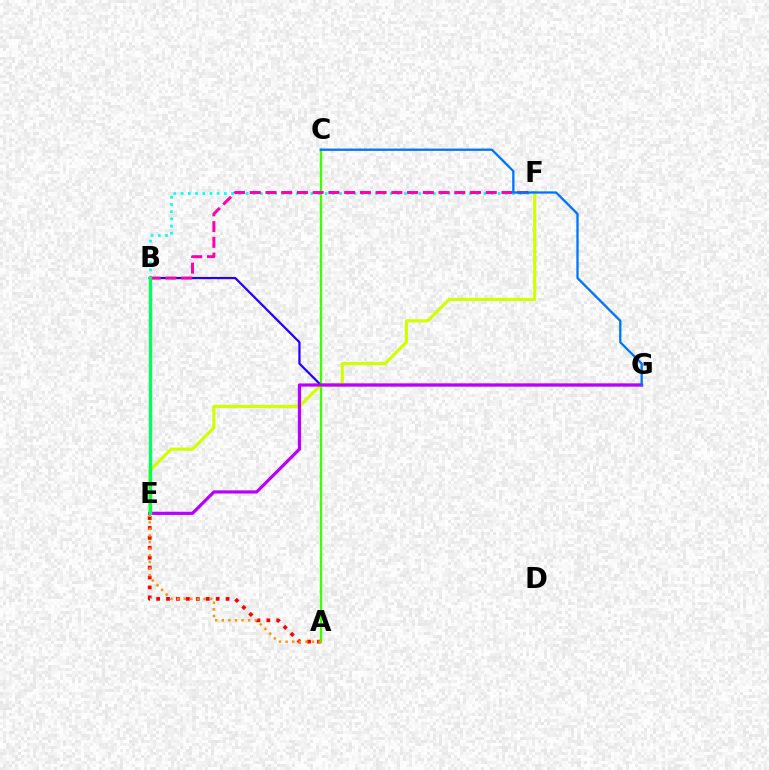{('A', 'E'): [{'color': '#ff0000', 'line_style': 'dotted', 'thickness': 2.69}, {'color': '#ff9400', 'line_style': 'dotted', 'thickness': 1.79}], ('A', 'C'): [{'color': '#3dff00', 'line_style': 'solid', 'thickness': 1.66}], ('B', 'G'): [{'color': '#2500ff', 'line_style': 'solid', 'thickness': 1.6}], ('B', 'F'): [{'color': '#00fff6', 'line_style': 'dotted', 'thickness': 1.96}, {'color': '#ff00ac', 'line_style': 'dashed', 'thickness': 2.14}], ('E', 'F'): [{'color': '#d1ff00', 'line_style': 'solid', 'thickness': 2.26}], ('E', 'G'): [{'color': '#b900ff', 'line_style': 'solid', 'thickness': 2.3}], ('B', 'E'): [{'color': '#00ff5c', 'line_style': 'solid', 'thickness': 2.45}], ('C', 'G'): [{'color': '#0074ff', 'line_style': 'solid', 'thickness': 1.66}]}